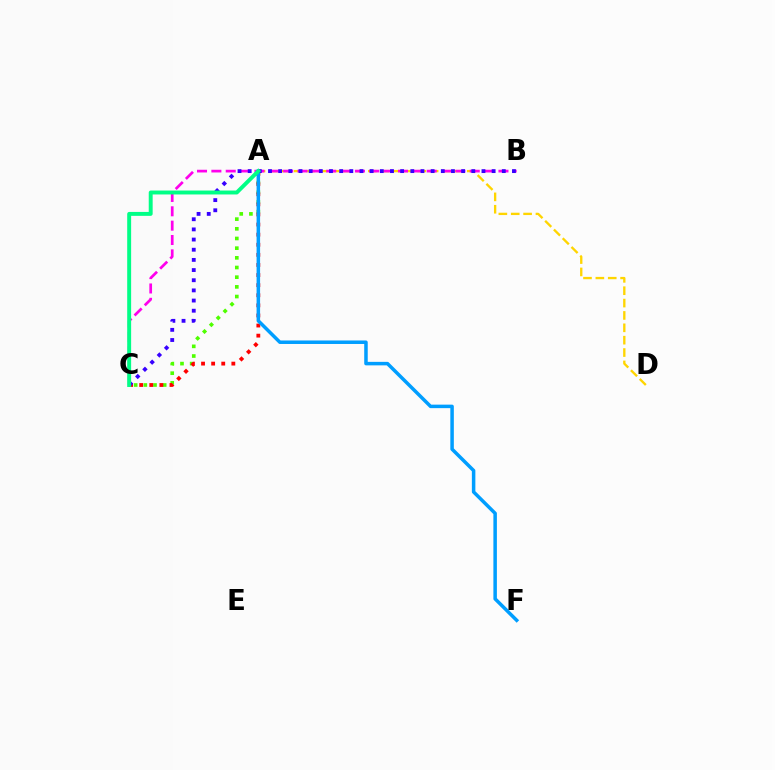{('A', 'C'): [{'color': '#4fff00', 'line_style': 'dotted', 'thickness': 2.63}, {'color': '#ff0000', 'line_style': 'dotted', 'thickness': 2.74}, {'color': '#00ff86', 'line_style': 'solid', 'thickness': 2.83}], ('A', 'D'): [{'color': '#ffd500', 'line_style': 'dashed', 'thickness': 1.68}], ('B', 'C'): [{'color': '#ff00ed', 'line_style': 'dashed', 'thickness': 1.95}, {'color': '#3700ff', 'line_style': 'dotted', 'thickness': 2.76}], ('A', 'F'): [{'color': '#009eff', 'line_style': 'solid', 'thickness': 2.52}]}